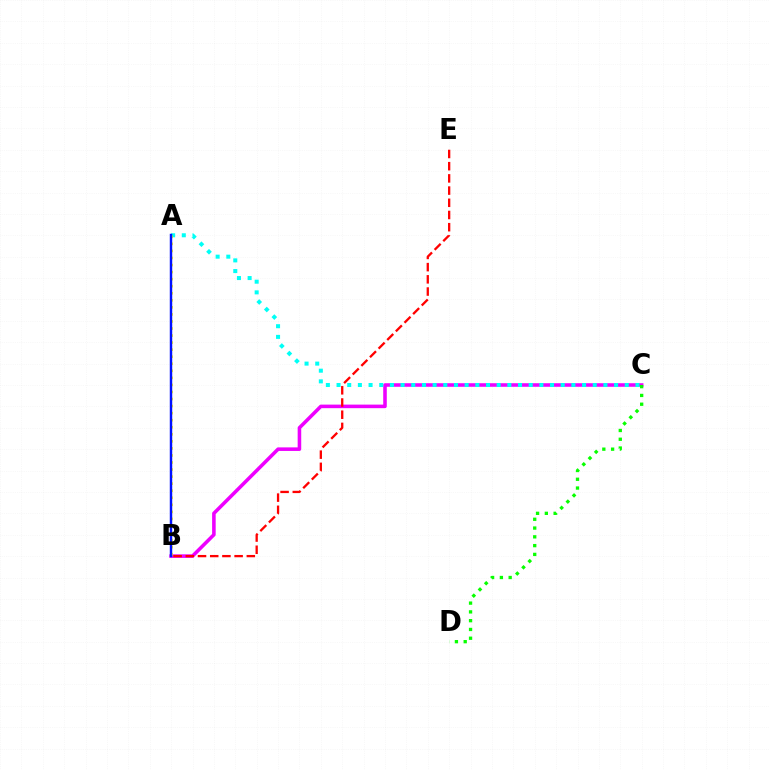{('B', 'C'): [{'color': '#ee00ff', 'line_style': 'solid', 'thickness': 2.57}], ('A', 'C'): [{'color': '#00fff6', 'line_style': 'dotted', 'thickness': 2.9}], ('C', 'D'): [{'color': '#08ff00', 'line_style': 'dotted', 'thickness': 2.39}], ('B', 'E'): [{'color': '#ff0000', 'line_style': 'dashed', 'thickness': 1.66}], ('A', 'B'): [{'color': '#fcf500', 'line_style': 'dotted', 'thickness': 1.92}, {'color': '#0010ff', 'line_style': 'solid', 'thickness': 1.76}]}